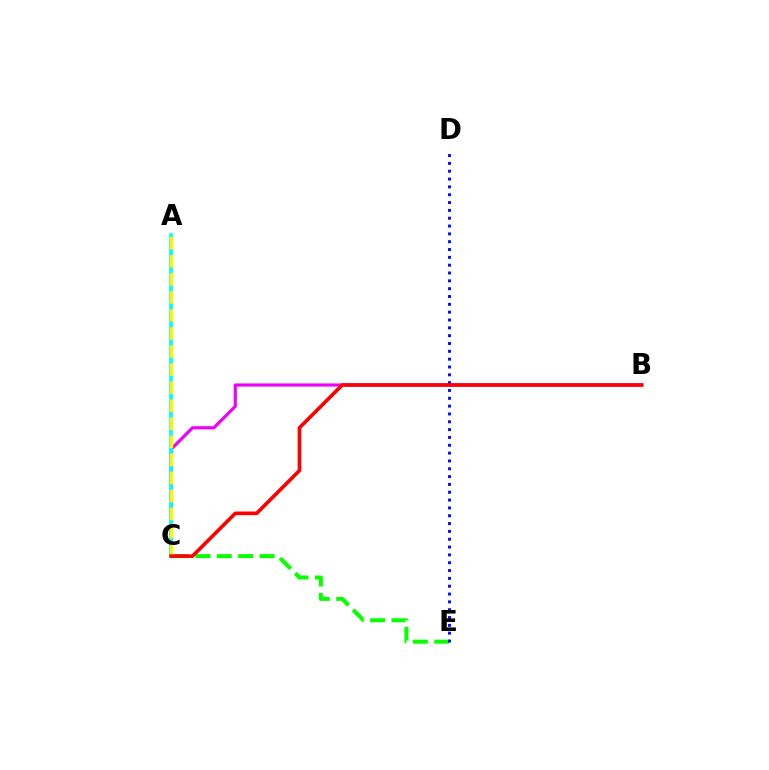{('B', 'C'): [{'color': '#ee00ff', 'line_style': 'solid', 'thickness': 2.27}, {'color': '#ff0000', 'line_style': 'solid', 'thickness': 2.6}], ('A', 'C'): [{'color': '#00fff6', 'line_style': 'solid', 'thickness': 2.65}, {'color': '#fcf500', 'line_style': 'dashed', 'thickness': 2.45}], ('C', 'E'): [{'color': '#08ff00', 'line_style': 'dashed', 'thickness': 2.9}], ('D', 'E'): [{'color': '#0010ff', 'line_style': 'dotted', 'thickness': 2.13}]}